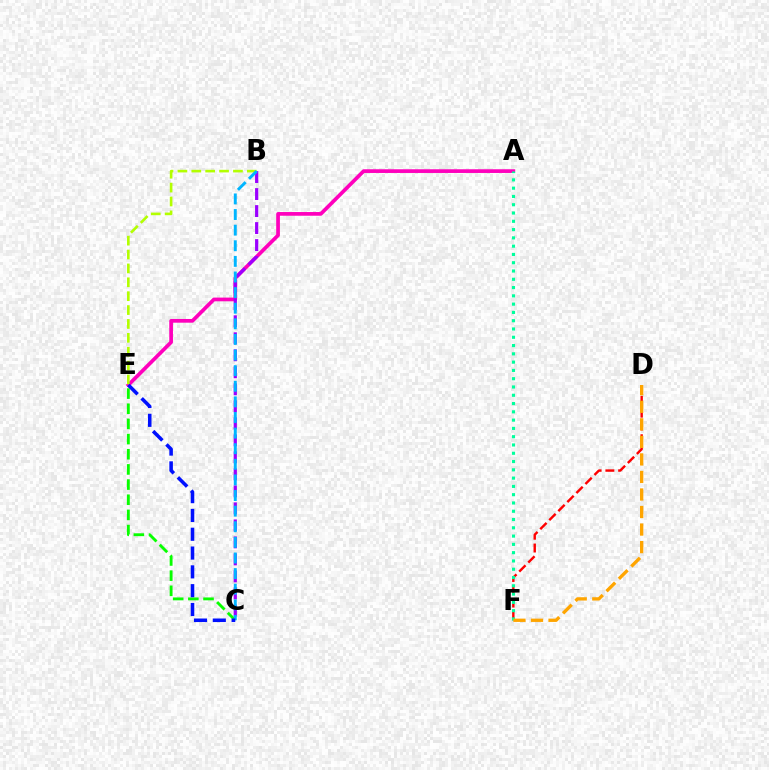{('A', 'E'): [{'color': '#ff00bd', 'line_style': 'solid', 'thickness': 2.67}], ('C', 'E'): [{'color': '#08ff00', 'line_style': 'dashed', 'thickness': 2.06}, {'color': '#0010ff', 'line_style': 'dashed', 'thickness': 2.55}], ('B', 'C'): [{'color': '#9b00ff', 'line_style': 'dashed', 'thickness': 2.31}, {'color': '#00b5ff', 'line_style': 'dashed', 'thickness': 2.12}], ('D', 'F'): [{'color': '#ff0000', 'line_style': 'dashed', 'thickness': 1.74}, {'color': '#ffa500', 'line_style': 'dashed', 'thickness': 2.38}], ('B', 'E'): [{'color': '#b3ff00', 'line_style': 'dashed', 'thickness': 1.89}], ('A', 'F'): [{'color': '#00ff9d', 'line_style': 'dotted', 'thickness': 2.25}]}